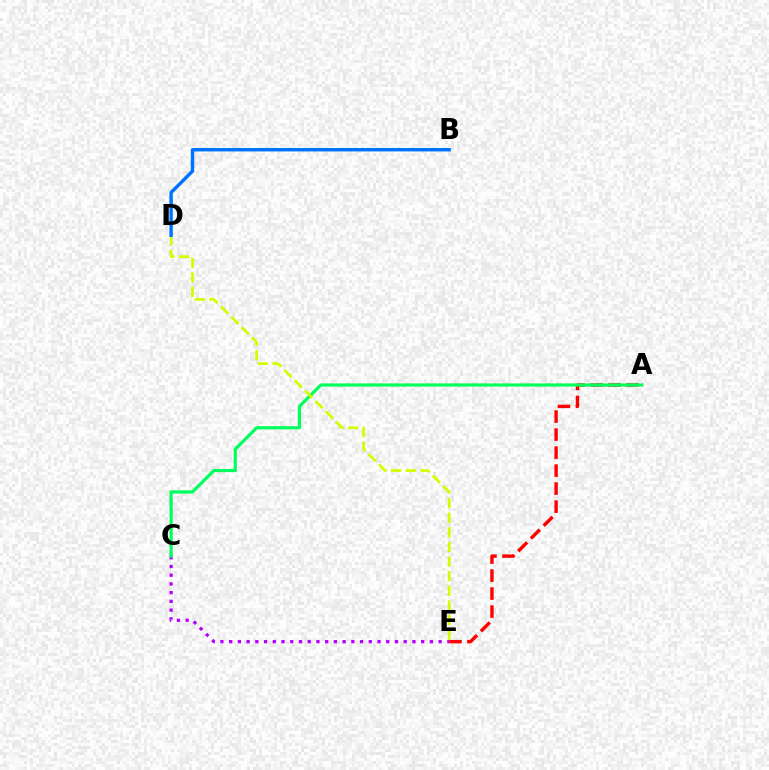{('A', 'E'): [{'color': '#ff0000', 'line_style': 'dashed', 'thickness': 2.45}], ('C', 'E'): [{'color': '#b900ff', 'line_style': 'dotted', 'thickness': 2.37}], ('A', 'C'): [{'color': '#00ff5c', 'line_style': 'solid', 'thickness': 2.29}], ('D', 'E'): [{'color': '#d1ff00', 'line_style': 'dashed', 'thickness': 1.99}], ('B', 'D'): [{'color': '#0074ff', 'line_style': 'solid', 'thickness': 2.47}]}